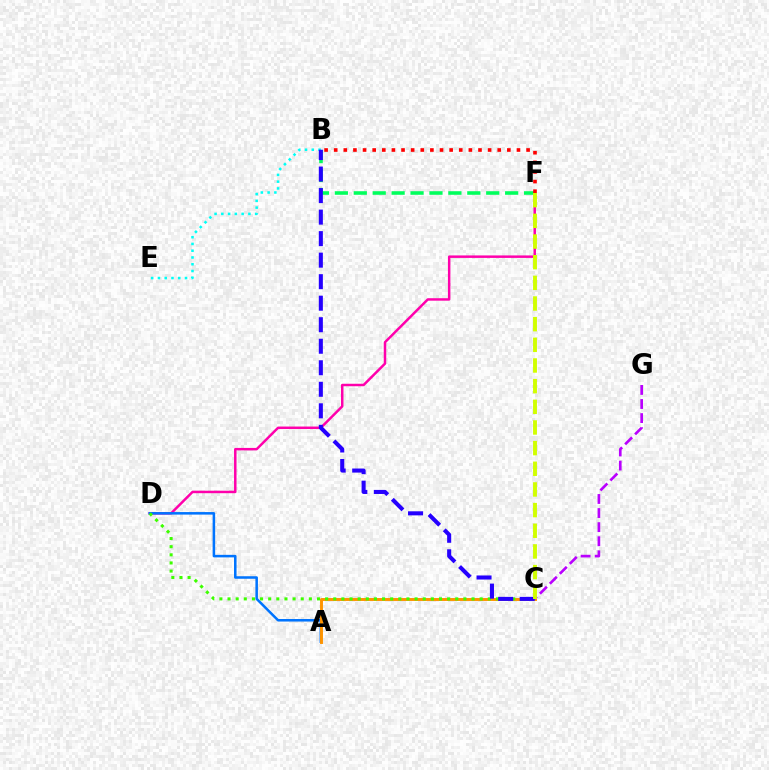{('D', 'F'): [{'color': '#ff00ac', 'line_style': 'solid', 'thickness': 1.79}], ('B', 'F'): [{'color': '#00ff5c', 'line_style': 'dashed', 'thickness': 2.57}, {'color': '#ff0000', 'line_style': 'dotted', 'thickness': 2.61}], ('A', 'D'): [{'color': '#0074ff', 'line_style': 'solid', 'thickness': 1.82}], ('A', 'C'): [{'color': '#ff9400', 'line_style': 'solid', 'thickness': 2.1}], ('C', 'D'): [{'color': '#3dff00', 'line_style': 'dotted', 'thickness': 2.21}], ('B', 'E'): [{'color': '#00fff6', 'line_style': 'dotted', 'thickness': 1.84}], ('B', 'C'): [{'color': '#2500ff', 'line_style': 'dashed', 'thickness': 2.92}], ('C', 'G'): [{'color': '#b900ff', 'line_style': 'dashed', 'thickness': 1.91}], ('C', 'F'): [{'color': '#d1ff00', 'line_style': 'dashed', 'thickness': 2.81}]}